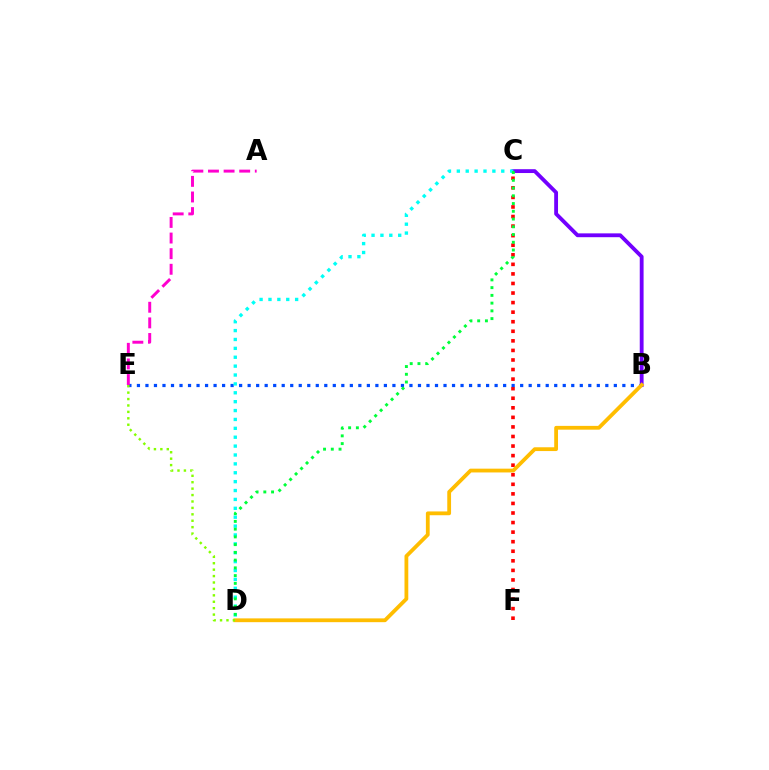{('C', 'F'): [{'color': '#ff0000', 'line_style': 'dotted', 'thickness': 2.6}], ('B', 'C'): [{'color': '#7200ff', 'line_style': 'solid', 'thickness': 2.76}], ('B', 'E'): [{'color': '#004bff', 'line_style': 'dotted', 'thickness': 2.31}], ('B', 'D'): [{'color': '#ffbd00', 'line_style': 'solid', 'thickness': 2.73}], ('C', 'D'): [{'color': '#00fff6', 'line_style': 'dotted', 'thickness': 2.41}, {'color': '#00ff39', 'line_style': 'dotted', 'thickness': 2.1}], ('D', 'E'): [{'color': '#84ff00', 'line_style': 'dotted', 'thickness': 1.74}], ('A', 'E'): [{'color': '#ff00cf', 'line_style': 'dashed', 'thickness': 2.12}]}